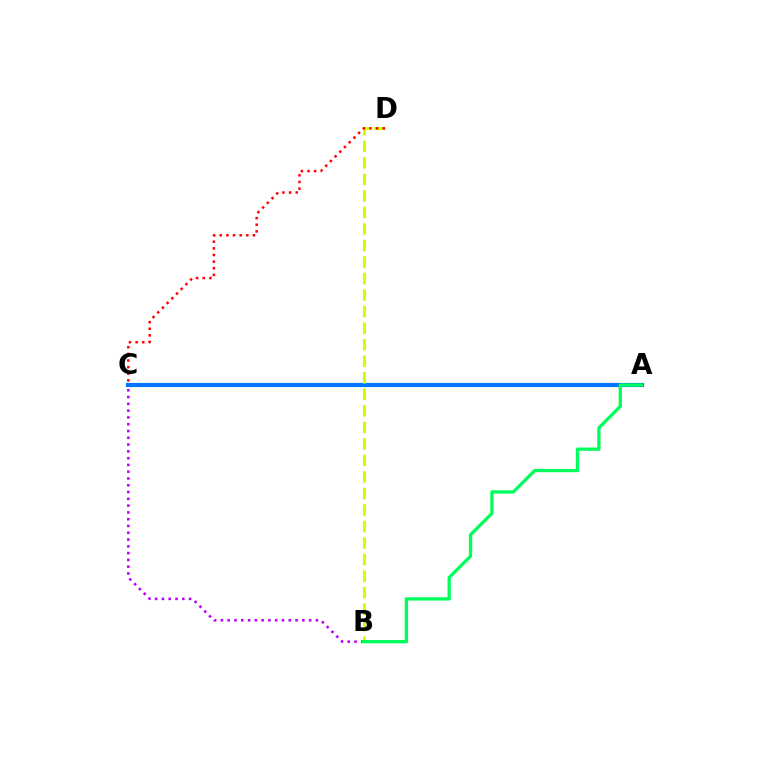{('A', 'C'): [{'color': '#0074ff', 'line_style': 'solid', 'thickness': 2.99}], ('B', 'D'): [{'color': '#d1ff00', 'line_style': 'dashed', 'thickness': 2.25}], ('B', 'C'): [{'color': '#b900ff', 'line_style': 'dotted', 'thickness': 1.84}], ('C', 'D'): [{'color': '#ff0000', 'line_style': 'dotted', 'thickness': 1.8}], ('A', 'B'): [{'color': '#00ff5c', 'line_style': 'solid', 'thickness': 2.38}]}